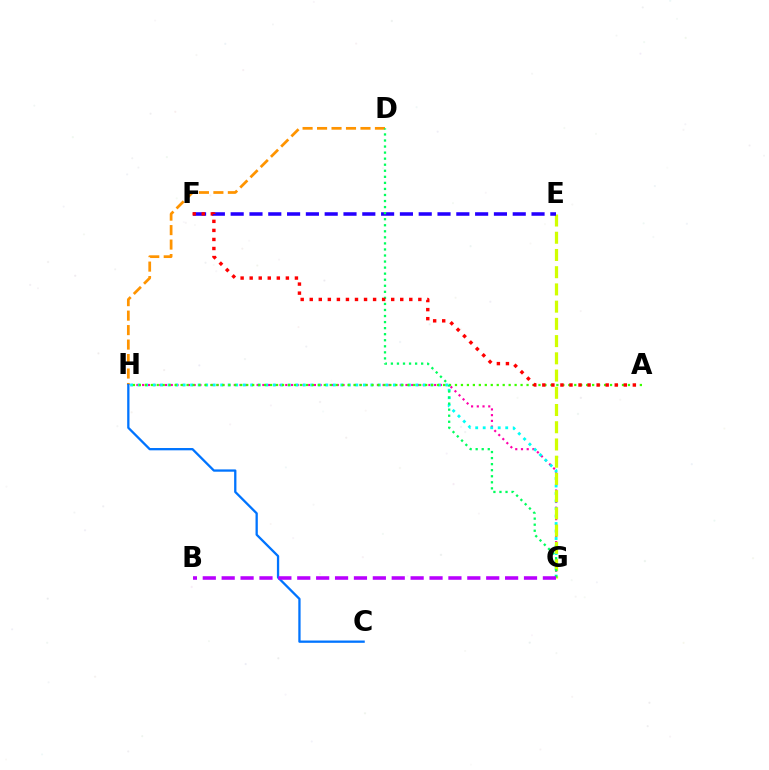{('G', 'H'): [{'color': '#ff00ac', 'line_style': 'dotted', 'thickness': 1.56}, {'color': '#00fff6', 'line_style': 'dotted', 'thickness': 2.04}], ('E', 'G'): [{'color': '#d1ff00', 'line_style': 'dashed', 'thickness': 2.34}], ('A', 'H'): [{'color': '#3dff00', 'line_style': 'dotted', 'thickness': 1.62}], ('D', 'H'): [{'color': '#ff9400', 'line_style': 'dashed', 'thickness': 1.97}], ('C', 'H'): [{'color': '#0074ff', 'line_style': 'solid', 'thickness': 1.65}], ('E', 'F'): [{'color': '#2500ff', 'line_style': 'dashed', 'thickness': 2.55}], ('D', 'G'): [{'color': '#00ff5c', 'line_style': 'dotted', 'thickness': 1.64}], ('B', 'G'): [{'color': '#b900ff', 'line_style': 'dashed', 'thickness': 2.57}], ('A', 'F'): [{'color': '#ff0000', 'line_style': 'dotted', 'thickness': 2.46}]}